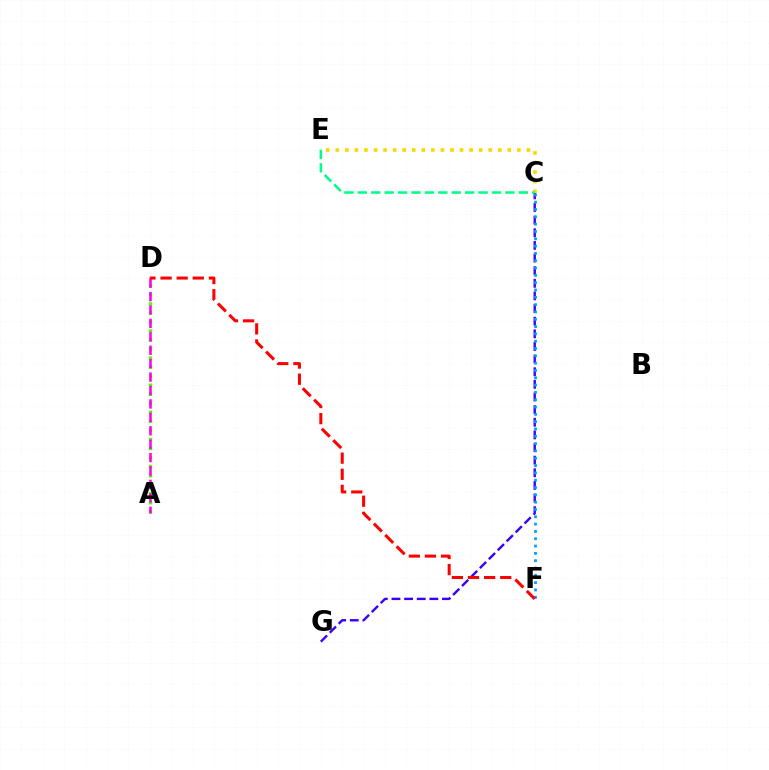{('C', 'G'): [{'color': '#3700ff', 'line_style': 'dashed', 'thickness': 1.72}], ('A', 'D'): [{'color': '#4fff00', 'line_style': 'dotted', 'thickness': 2.46}, {'color': '#ff00ed', 'line_style': 'dashed', 'thickness': 1.82}], ('C', 'E'): [{'color': '#ffd500', 'line_style': 'dotted', 'thickness': 2.6}, {'color': '#00ff86', 'line_style': 'dashed', 'thickness': 1.82}], ('C', 'F'): [{'color': '#009eff', 'line_style': 'dotted', 'thickness': 1.99}], ('D', 'F'): [{'color': '#ff0000', 'line_style': 'dashed', 'thickness': 2.19}]}